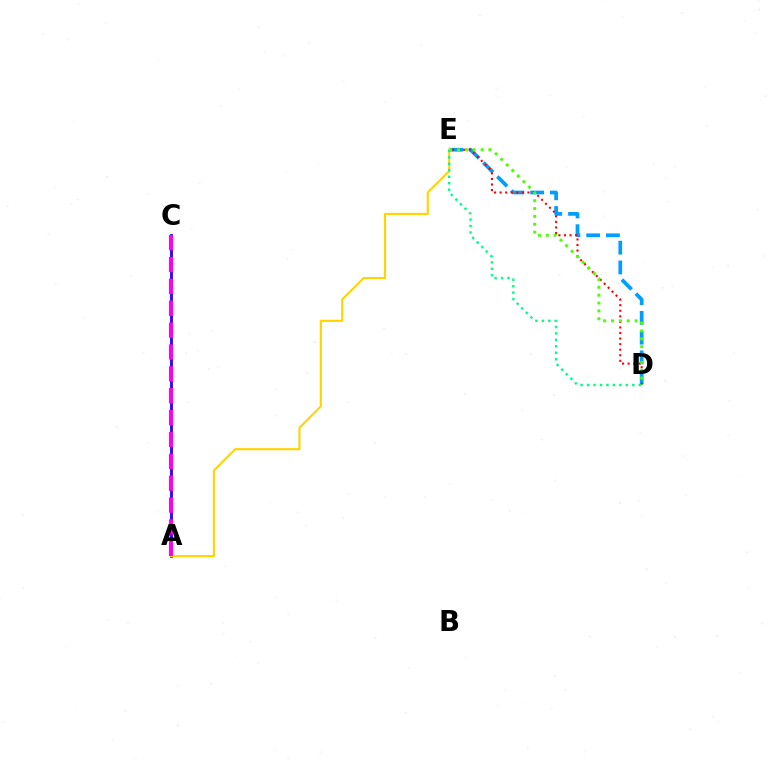{('A', 'C'): [{'color': '#3700ff', 'line_style': 'solid', 'thickness': 2.05}, {'color': '#ff00ed', 'line_style': 'dashed', 'thickness': 2.97}], ('D', 'E'): [{'color': '#009eff', 'line_style': 'dashed', 'thickness': 2.68}, {'color': '#ff0000', 'line_style': 'dotted', 'thickness': 1.51}, {'color': '#4fff00', 'line_style': 'dotted', 'thickness': 2.13}, {'color': '#00ff86', 'line_style': 'dotted', 'thickness': 1.75}], ('A', 'E'): [{'color': '#ffd500', 'line_style': 'solid', 'thickness': 1.53}]}